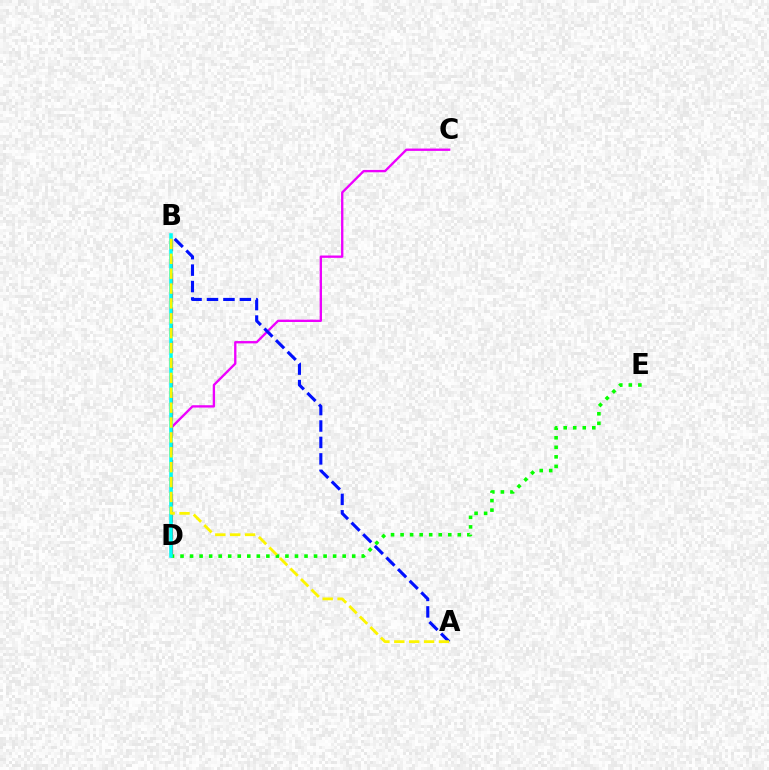{('C', 'D'): [{'color': '#ee00ff', 'line_style': 'solid', 'thickness': 1.68}], ('B', 'D'): [{'color': '#ff0000', 'line_style': 'dashed', 'thickness': 2.3}, {'color': '#00fff6', 'line_style': 'solid', 'thickness': 2.56}], ('D', 'E'): [{'color': '#08ff00', 'line_style': 'dotted', 'thickness': 2.59}], ('A', 'B'): [{'color': '#0010ff', 'line_style': 'dashed', 'thickness': 2.23}, {'color': '#fcf500', 'line_style': 'dashed', 'thickness': 2.02}]}